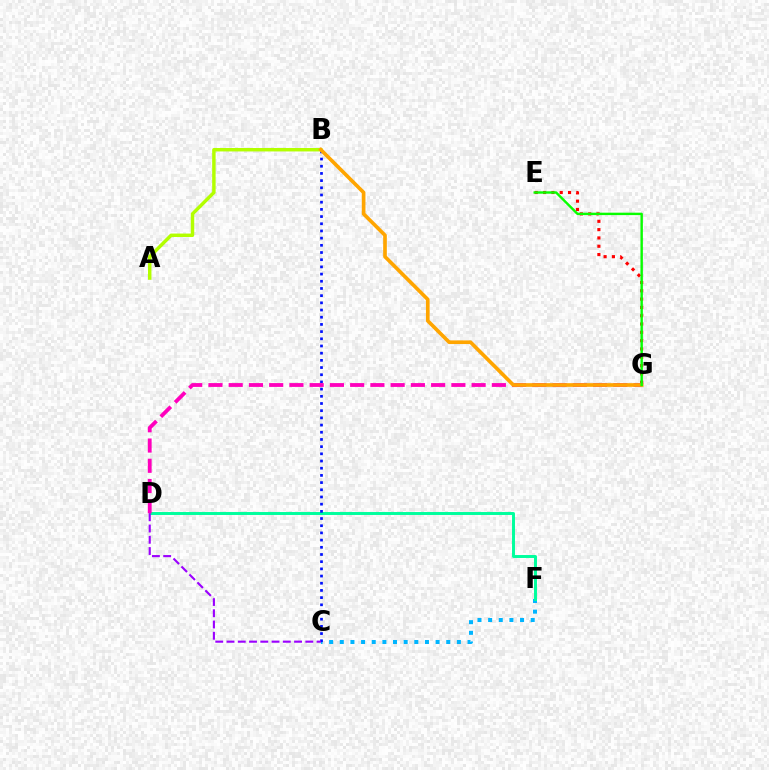{('C', 'F'): [{'color': '#00b5ff', 'line_style': 'dotted', 'thickness': 2.89}], ('E', 'G'): [{'color': '#ff0000', 'line_style': 'dotted', 'thickness': 2.26}, {'color': '#08ff00', 'line_style': 'solid', 'thickness': 1.74}], ('D', 'F'): [{'color': '#00ff9d', 'line_style': 'solid', 'thickness': 2.13}], ('B', 'C'): [{'color': '#0010ff', 'line_style': 'dotted', 'thickness': 1.95}], ('A', 'B'): [{'color': '#b3ff00', 'line_style': 'solid', 'thickness': 2.48}], ('C', 'D'): [{'color': '#9b00ff', 'line_style': 'dashed', 'thickness': 1.53}], ('D', 'G'): [{'color': '#ff00bd', 'line_style': 'dashed', 'thickness': 2.75}], ('B', 'G'): [{'color': '#ffa500', 'line_style': 'solid', 'thickness': 2.64}]}